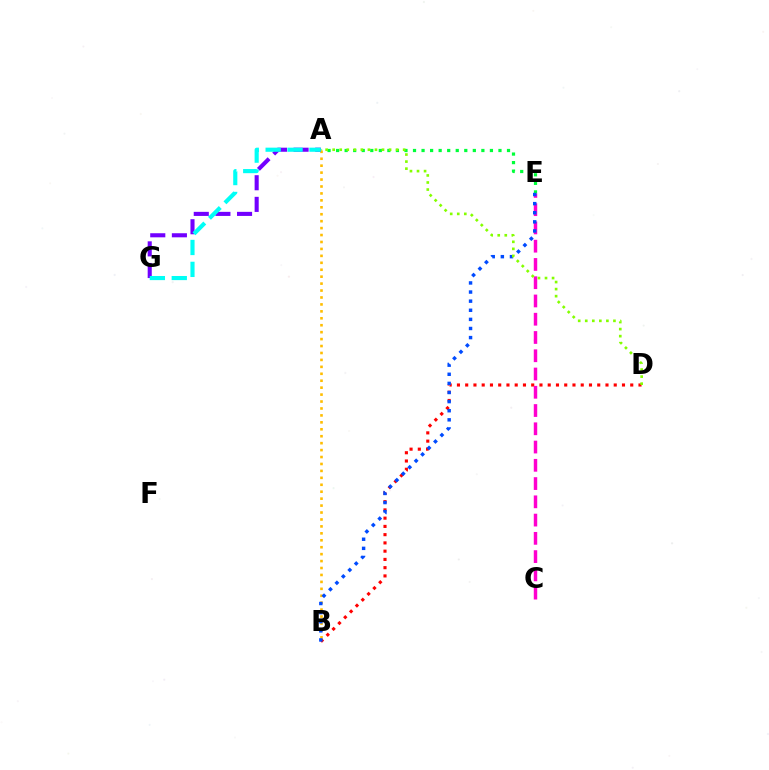{('B', 'D'): [{'color': '#ff0000', 'line_style': 'dotted', 'thickness': 2.24}], ('A', 'E'): [{'color': '#00ff39', 'line_style': 'dotted', 'thickness': 2.32}], ('A', 'B'): [{'color': '#ffbd00', 'line_style': 'dotted', 'thickness': 1.88}], ('C', 'E'): [{'color': '#ff00cf', 'line_style': 'dashed', 'thickness': 2.48}], ('A', 'G'): [{'color': '#7200ff', 'line_style': 'dashed', 'thickness': 2.94}, {'color': '#00fff6', 'line_style': 'dashed', 'thickness': 2.98}], ('B', 'E'): [{'color': '#004bff', 'line_style': 'dotted', 'thickness': 2.47}], ('A', 'D'): [{'color': '#84ff00', 'line_style': 'dotted', 'thickness': 1.92}]}